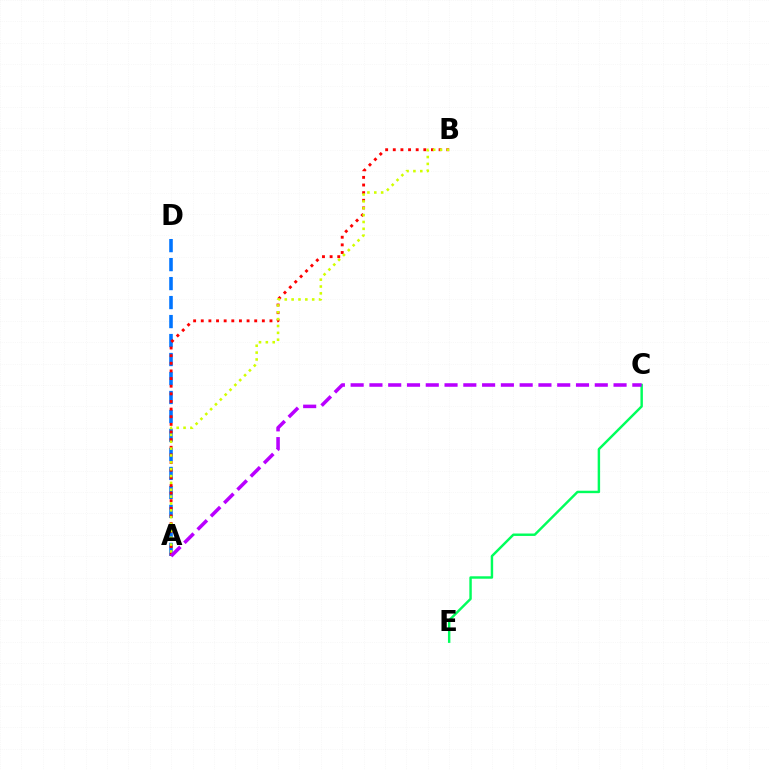{('A', 'D'): [{'color': '#0074ff', 'line_style': 'dashed', 'thickness': 2.58}], ('A', 'B'): [{'color': '#ff0000', 'line_style': 'dotted', 'thickness': 2.07}, {'color': '#d1ff00', 'line_style': 'dotted', 'thickness': 1.86}], ('C', 'E'): [{'color': '#00ff5c', 'line_style': 'solid', 'thickness': 1.76}], ('A', 'C'): [{'color': '#b900ff', 'line_style': 'dashed', 'thickness': 2.55}]}